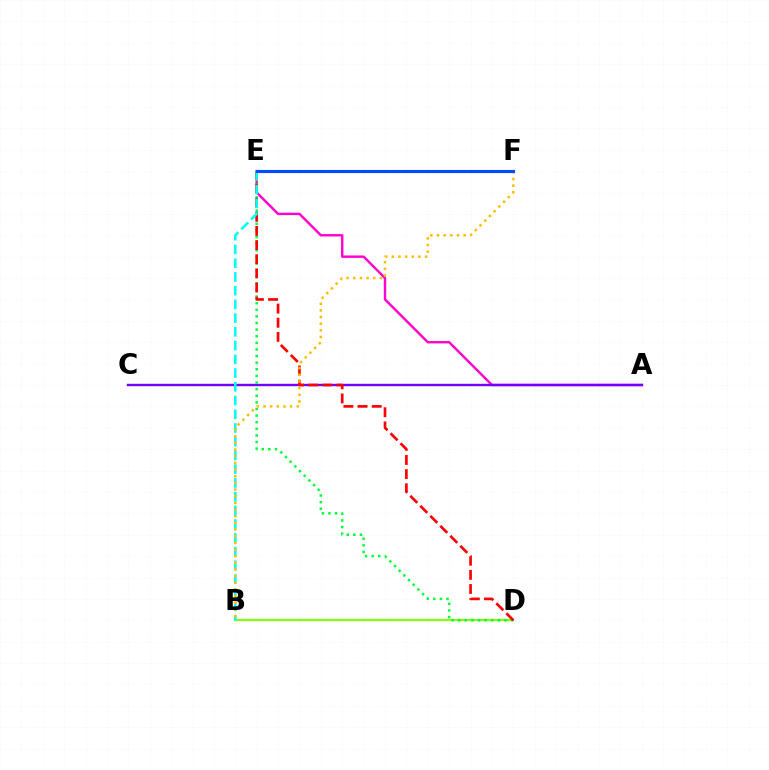{('B', 'D'): [{'color': '#84ff00', 'line_style': 'solid', 'thickness': 1.58}], ('A', 'E'): [{'color': '#ff00cf', 'line_style': 'solid', 'thickness': 1.74}], ('A', 'C'): [{'color': '#7200ff', 'line_style': 'solid', 'thickness': 1.72}], ('D', 'E'): [{'color': '#00ff39', 'line_style': 'dotted', 'thickness': 1.8}, {'color': '#ff0000', 'line_style': 'dashed', 'thickness': 1.92}], ('B', 'E'): [{'color': '#00fff6', 'line_style': 'dashed', 'thickness': 1.87}], ('B', 'F'): [{'color': '#ffbd00', 'line_style': 'dotted', 'thickness': 1.81}], ('E', 'F'): [{'color': '#004bff', 'line_style': 'solid', 'thickness': 2.24}]}